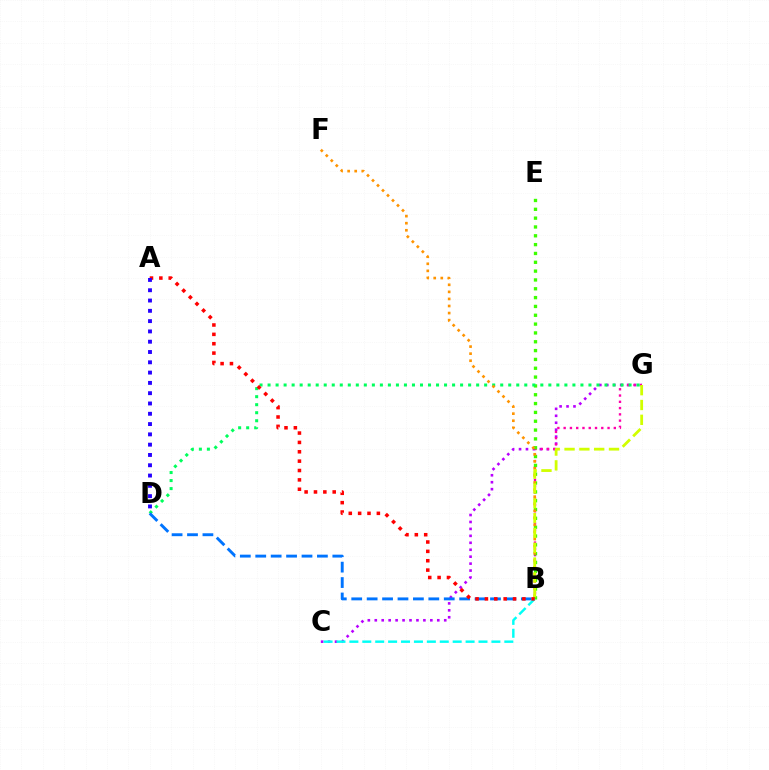{('C', 'G'): [{'color': '#b900ff', 'line_style': 'dotted', 'thickness': 1.89}], ('B', 'G'): [{'color': '#ff00ac', 'line_style': 'dotted', 'thickness': 1.7}, {'color': '#d1ff00', 'line_style': 'dashed', 'thickness': 2.01}], ('B', 'E'): [{'color': '#3dff00', 'line_style': 'dotted', 'thickness': 2.4}], ('B', 'C'): [{'color': '#00fff6', 'line_style': 'dashed', 'thickness': 1.75}], ('D', 'G'): [{'color': '#00ff5c', 'line_style': 'dotted', 'thickness': 2.18}], ('B', 'F'): [{'color': '#ff9400', 'line_style': 'dotted', 'thickness': 1.92}], ('B', 'D'): [{'color': '#0074ff', 'line_style': 'dashed', 'thickness': 2.09}], ('A', 'B'): [{'color': '#ff0000', 'line_style': 'dotted', 'thickness': 2.54}], ('A', 'D'): [{'color': '#2500ff', 'line_style': 'dotted', 'thickness': 2.8}]}